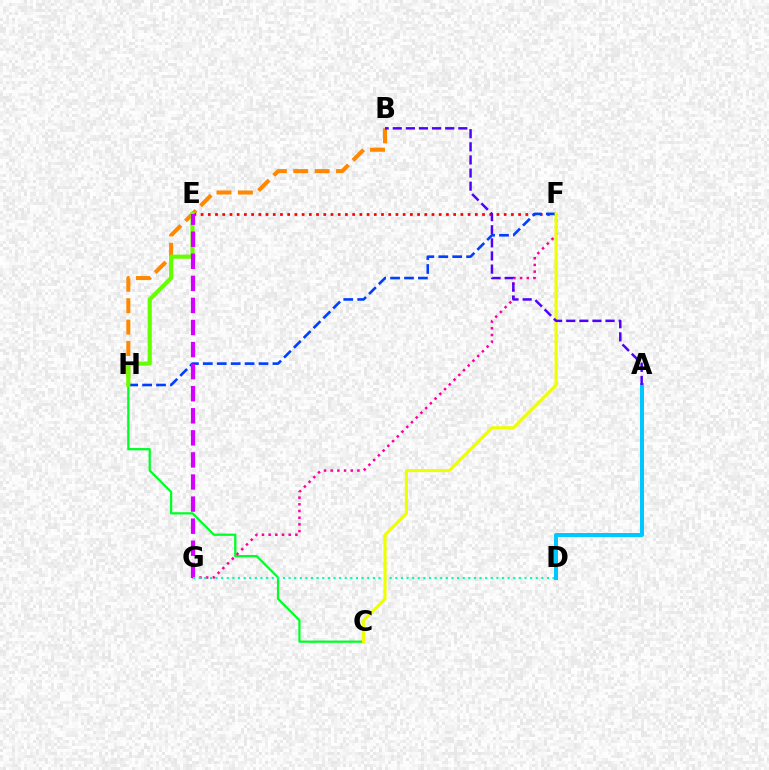{('B', 'H'): [{'color': '#ff8800', 'line_style': 'dashed', 'thickness': 2.91}], ('C', 'H'): [{'color': '#00ff27', 'line_style': 'solid', 'thickness': 1.63}], ('E', 'F'): [{'color': '#ff0000', 'line_style': 'dotted', 'thickness': 1.96}], ('F', 'G'): [{'color': '#ff00a0', 'line_style': 'dotted', 'thickness': 1.82}], ('F', 'H'): [{'color': '#003fff', 'line_style': 'dashed', 'thickness': 1.89}], ('E', 'H'): [{'color': '#66ff00', 'line_style': 'solid', 'thickness': 2.96}], ('E', 'G'): [{'color': '#d600ff', 'line_style': 'dashed', 'thickness': 3.0}], ('D', 'G'): [{'color': '#00ffaf', 'line_style': 'dotted', 'thickness': 1.53}], ('A', 'D'): [{'color': '#00c7ff', 'line_style': 'solid', 'thickness': 2.87}], ('C', 'F'): [{'color': '#eeff00', 'line_style': 'solid', 'thickness': 2.25}], ('A', 'B'): [{'color': '#4f00ff', 'line_style': 'dashed', 'thickness': 1.78}]}